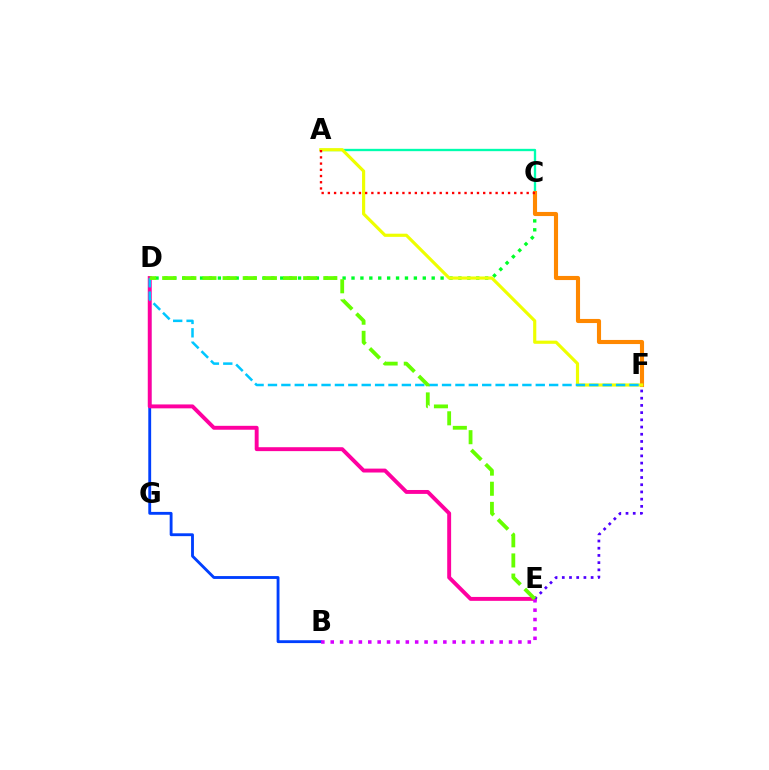{('B', 'D'): [{'color': '#003fff', 'line_style': 'solid', 'thickness': 2.05}], ('C', 'D'): [{'color': '#00ff27', 'line_style': 'dotted', 'thickness': 2.42}], ('A', 'C'): [{'color': '#00ffaf', 'line_style': 'solid', 'thickness': 1.68}, {'color': '#ff0000', 'line_style': 'dotted', 'thickness': 1.69}], ('D', 'E'): [{'color': '#ff00a0', 'line_style': 'solid', 'thickness': 2.82}, {'color': '#66ff00', 'line_style': 'dashed', 'thickness': 2.74}], ('C', 'F'): [{'color': '#ff8800', 'line_style': 'solid', 'thickness': 2.96}], ('E', 'F'): [{'color': '#4f00ff', 'line_style': 'dotted', 'thickness': 1.96}], ('A', 'F'): [{'color': '#eeff00', 'line_style': 'solid', 'thickness': 2.28}], ('D', 'F'): [{'color': '#00c7ff', 'line_style': 'dashed', 'thickness': 1.82}], ('B', 'E'): [{'color': '#d600ff', 'line_style': 'dotted', 'thickness': 2.55}]}